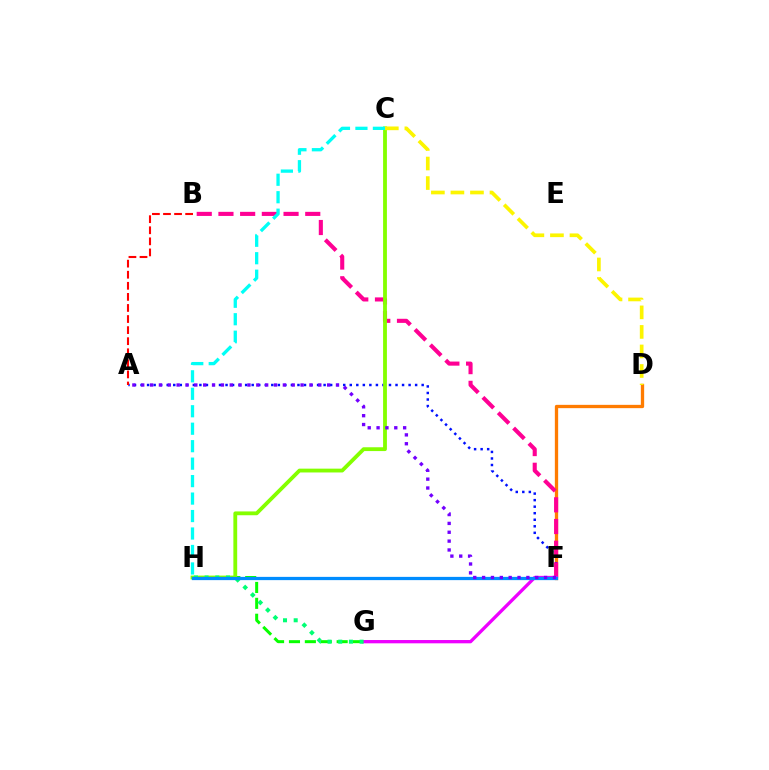{('D', 'F'): [{'color': '#ff7c00', 'line_style': 'solid', 'thickness': 2.38}], ('A', 'F'): [{'color': '#0010ff', 'line_style': 'dotted', 'thickness': 1.78}, {'color': '#7200ff', 'line_style': 'dotted', 'thickness': 2.41}], ('G', 'H'): [{'color': '#08ff00', 'line_style': 'dashed', 'thickness': 2.16}, {'color': '#00ff74', 'line_style': 'dotted', 'thickness': 2.9}], ('B', 'F'): [{'color': '#ff0094', 'line_style': 'dashed', 'thickness': 2.95}], ('C', 'H'): [{'color': '#84ff00', 'line_style': 'solid', 'thickness': 2.75}, {'color': '#00fff6', 'line_style': 'dashed', 'thickness': 2.37}], ('F', 'G'): [{'color': '#ee00ff', 'line_style': 'solid', 'thickness': 2.37}], ('F', 'H'): [{'color': '#008cff', 'line_style': 'solid', 'thickness': 2.34}], ('A', 'B'): [{'color': '#ff0000', 'line_style': 'dashed', 'thickness': 1.5}], ('C', 'D'): [{'color': '#fcf500', 'line_style': 'dashed', 'thickness': 2.65}]}